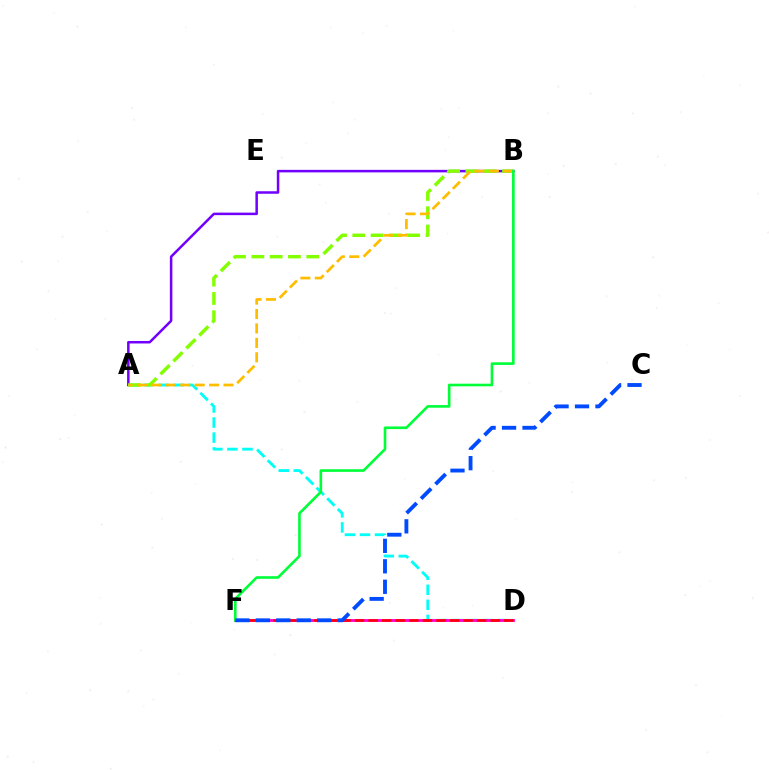{('A', 'B'): [{'color': '#7200ff', 'line_style': 'solid', 'thickness': 1.81}, {'color': '#84ff00', 'line_style': 'dashed', 'thickness': 2.49}, {'color': '#ffbd00', 'line_style': 'dashed', 'thickness': 1.96}], ('A', 'D'): [{'color': '#00fff6', 'line_style': 'dashed', 'thickness': 2.04}], ('D', 'F'): [{'color': '#ff00cf', 'line_style': 'solid', 'thickness': 2.03}, {'color': '#ff0000', 'line_style': 'dashed', 'thickness': 1.84}], ('B', 'F'): [{'color': '#00ff39', 'line_style': 'solid', 'thickness': 1.9}], ('C', 'F'): [{'color': '#004bff', 'line_style': 'dashed', 'thickness': 2.78}]}